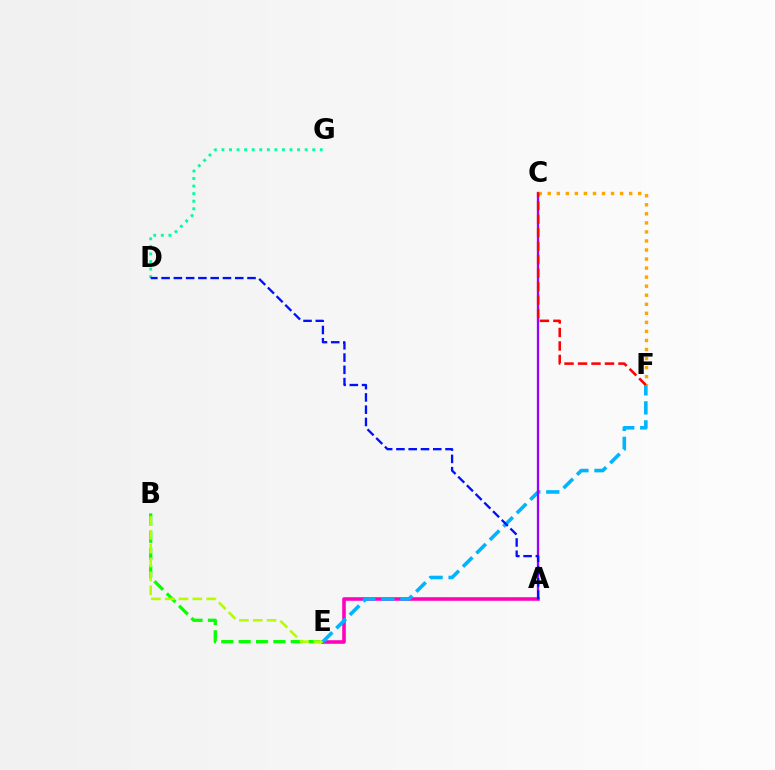{('A', 'E'): [{'color': '#ff00bd', 'line_style': 'solid', 'thickness': 2.57}], ('B', 'E'): [{'color': '#08ff00', 'line_style': 'dashed', 'thickness': 2.36}, {'color': '#b3ff00', 'line_style': 'dashed', 'thickness': 1.88}], ('E', 'F'): [{'color': '#00b5ff', 'line_style': 'dashed', 'thickness': 2.58}], ('A', 'C'): [{'color': '#9b00ff', 'line_style': 'solid', 'thickness': 1.65}], ('C', 'F'): [{'color': '#ffa500', 'line_style': 'dotted', 'thickness': 2.46}, {'color': '#ff0000', 'line_style': 'dashed', 'thickness': 1.83}], ('D', 'G'): [{'color': '#00ff9d', 'line_style': 'dotted', 'thickness': 2.06}], ('A', 'D'): [{'color': '#0010ff', 'line_style': 'dashed', 'thickness': 1.67}]}